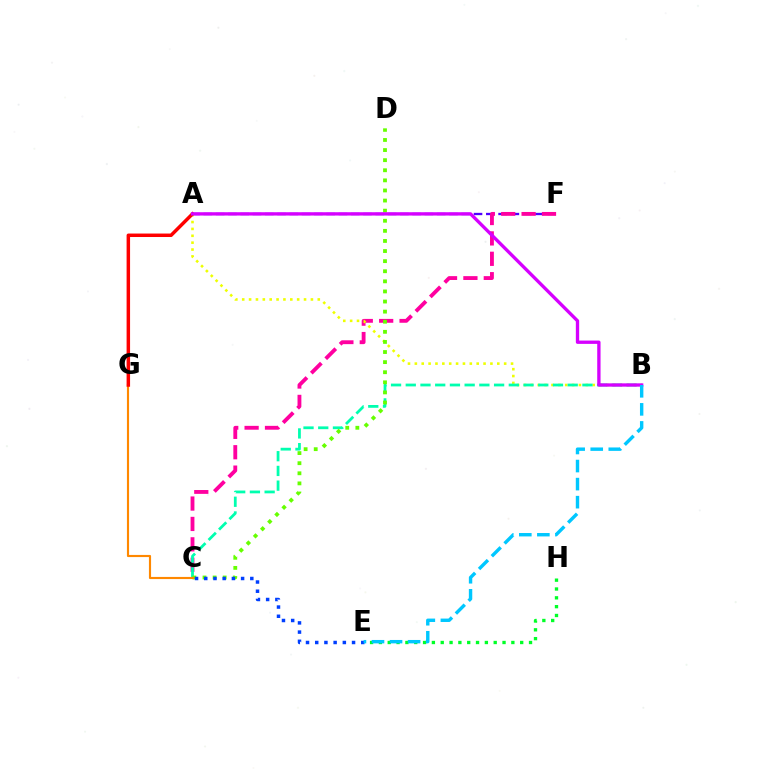{('A', 'F'): [{'color': '#4f00ff', 'line_style': 'dashed', 'thickness': 1.67}], ('C', 'F'): [{'color': '#ff00a0', 'line_style': 'dashed', 'thickness': 2.77}], ('E', 'H'): [{'color': '#00ff27', 'line_style': 'dotted', 'thickness': 2.4}], ('A', 'B'): [{'color': '#eeff00', 'line_style': 'dotted', 'thickness': 1.87}, {'color': '#d600ff', 'line_style': 'solid', 'thickness': 2.39}], ('B', 'C'): [{'color': '#00ffaf', 'line_style': 'dashed', 'thickness': 2.0}], ('C', 'D'): [{'color': '#66ff00', 'line_style': 'dotted', 'thickness': 2.74}], ('C', 'G'): [{'color': '#ff8800', 'line_style': 'solid', 'thickness': 1.55}], ('A', 'G'): [{'color': '#ff0000', 'line_style': 'solid', 'thickness': 2.5}], ('C', 'E'): [{'color': '#003fff', 'line_style': 'dotted', 'thickness': 2.5}], ('B', 'E'): [{'color': '#00c7ff', 'line_style': 'dashed', 'thickness': 2.45}]}